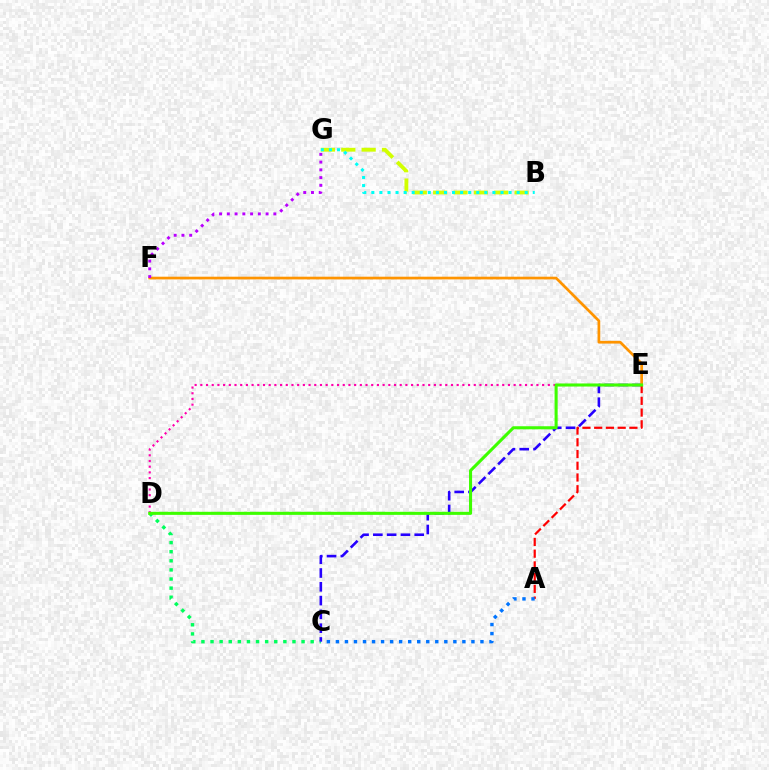{('C', 'D'): [{'color': '#00ff5c', 'line_style': 'dotted', 'thickness': 2.47}], ('C', 'E'): [{'color': '#2500ff', 'line_style': 'dashed', 'thickness': 1.87}], ('D', 'E'): [{'color': '#ff00ac', 'line_style': 'dotted', 'thickness': 1.55}, {'color': '#3dff00', 'line_style': 'solid', 'thickness': 2.21}], ('E', 'F'): [{'color': '#ff9400', 'line_style': 'solid', 'thickness': 1.95}], ('F', 'G'): [{'color': '#b900ff', 'line_style': 'dotted', 'thickness': 2.11}], ('B', 'G'): [{'color': '#d1ff00', 'line_style': 'dashed', 'thickness': 2.76}, {'color': '#00fff6', 'line_style': 'dotted', 'thickness': 2.19}], ('A', 'E'): [{'color': '#ff0000', 'line_style': 'dashed', 'thickness': 1.59}], ('A', 'C'): [{'color': '#0074ff', 'line_style': 'dotted', 'thickness': 2.45}]}